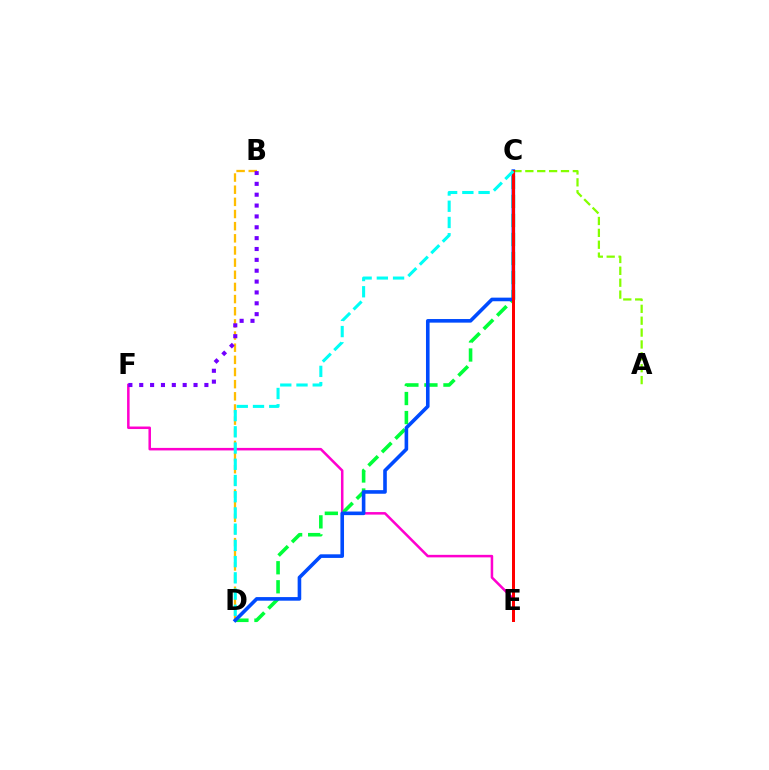{('B', 'D'): [{'color': '#ffbd00', 'line_style': 'dashed', 'thickness': 1.65}], ('E', 'F'): [{'color': '#ff00cf', 'line_style': 'solid', 'thickness': 1.82}], ('A', 'C'): [{'color': '#84ff00', 'line_style': 'dashed', 'thickness': 1.61}], ('C', 'D'): [{'color': '#00ff39', 'line_style': 'dashed', 'thickness': 2.59}, {'color': '#004bff', 'line_style': 'solid', 'thickness': 2.6}, {'color': '#00fff6', 'line_style': 'dashed', 'thickness': 2.2}], ('C', 'E'): [{'color': '#ff0000', 'line_style': 'solid', 'thickness': 2.16}], ('B', 'F'): [{'color': '#7200ff', 'line_style': 'dotted', 'thickness': 2.95}]}